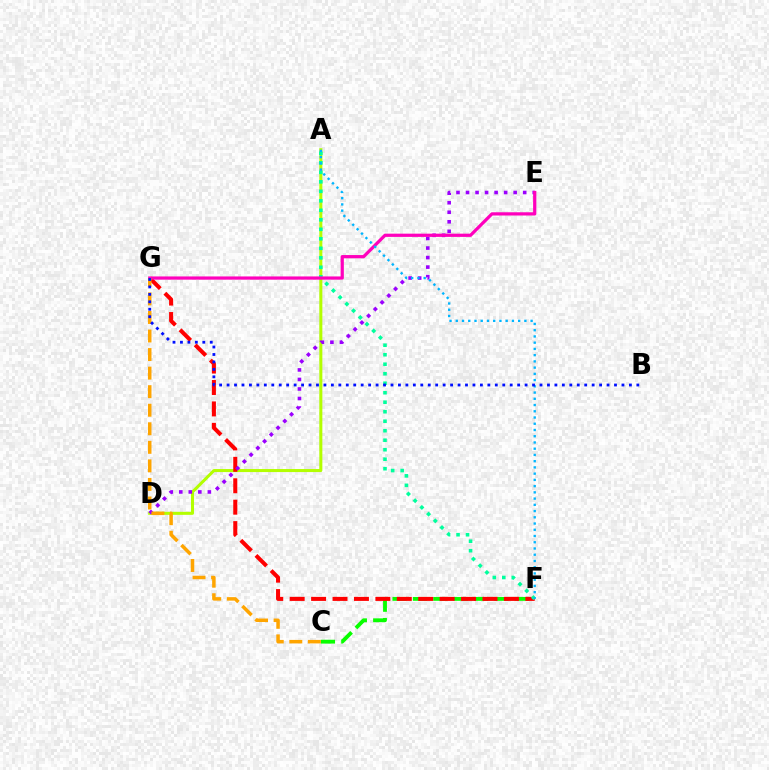{('C', 'F'): [{'color': '#08ff00', 'line_style': 'dashed', 'thickness': 2.77}], ('A', 'D'): [{'color': '#b3ff00', 'line_style': 'solid', 'thickness': 2.18}], ('F', 'G'): [{'color': '#ff0000', 'line_style': 'dashed', 'thickness': 2.91}], ('A', 'F'): [{'color': '#00ff9d', 'line_style': 'dotted', 'thickness': 2.58}, {'color': '#00b5ff', 'line_style': 'dotted', 'thickness': 1.69}], ('D', 'E'): [{'color': '#9b00ff', 'line_style': 'dotted', 'thickness': 2.59}], ('E', 'G'): [{'color': '#ff00bd', 'line_style': 'solid', 'thickness': 2.32}], ('C', 'G'): [{'color': '#ffa500', 'line_style': 'dashed', 'thickness': 2.52}], ('B', 'G'): [{'color': '#0010ff', 'line_style': 'dotted', 'thickness': 2.02}]}